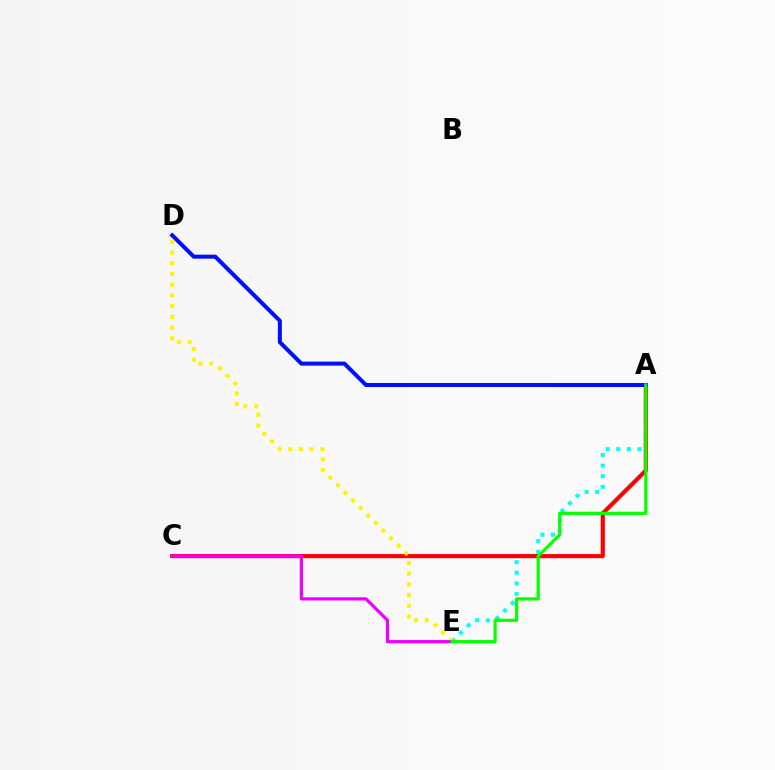{('A', 'E'): [{'color': '#00fff6', 'line_style': 'dotted', 'thickness': 2.89}, {'color': '#08ff00', 'line_style': 'solid', 'thickness': 2.3}], ('A', 'C'): [{'color': '#ff0000', 'line_style': 'solid', 'thickness': 2.97}], ('D', 'E'): [{'color': '#fcf500', 'line_style': 'dotted', 'thickness': 2.91}], ('A', 'D'): [{'color': '#0010ff', 'line_style': 'solid', 'thickness': 2.89}], ('C', 'E'): [{'color': '#ee00ff', 'line_style': 'solid', 'thickness': 2.31}]}